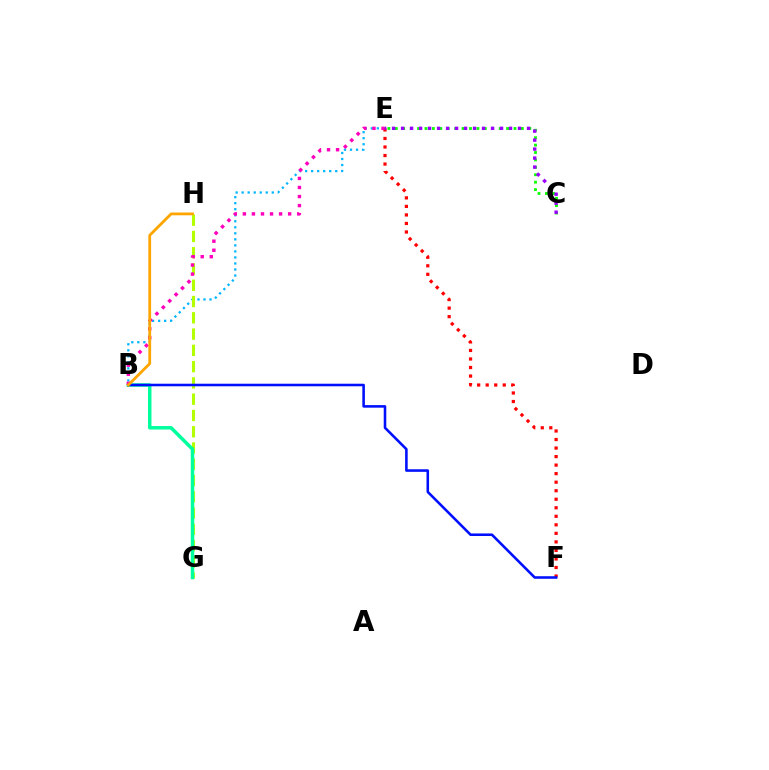{('B', 'E'): [{'color': '#00b5ff', 'line_style': 'dotted', 'thickness': 1.64}, {'color': '#ff00bd', 'line_style': 'dotted', 'thickness': 2.46}], ('E', 'F'): [{'color': '#ff0000', 'line_style': 'dotted', 'thickness': 2.32}], ('G', 'H'): [{'color': '#b3ff00', 'line_style': 'dashed', 'thickness': 2.21}], ('B', 'G'): [{'color': '#00ff9d', 'line_style': 'solid', 'thickness': 2.5}], ('B', 'F'): [{'color': '#0010ff', 'line_style': 'solid', 'thickness': 1.85}], ('C', 'E'): [{'color': '#08ff00', 'line_style': 'dotted', 'thickness': 2.02}, {'color': '#9b00ff', 'line_style': 'dotted', 'thickness': 2.44}], ('B', 'H'): [{'color': '#ffa500', 'line_style': 'solid', 'thickness': 2.01}]}